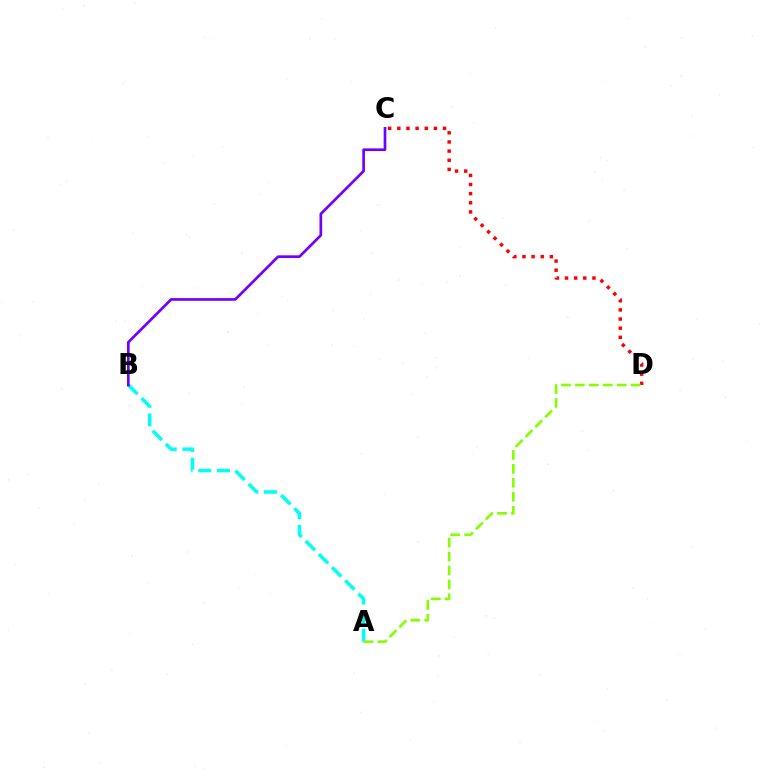{('A', 'B'): [{'color': '#00fff6', 'line_style': 'dashed', 'thickness': 2.53}], ('B', 'C'): [{'color': '#7200ff', 'line_style': 'solid', 'thickness': 1.94}], ('C', 'D'): [{'color': '#ff0000', 'line_style': 'dotted', 'thickness': 2.48}], ('A', 'D'): [{'color': '#84ff00', 'line_style': 'dashed', 'thickness': 1.89}]}